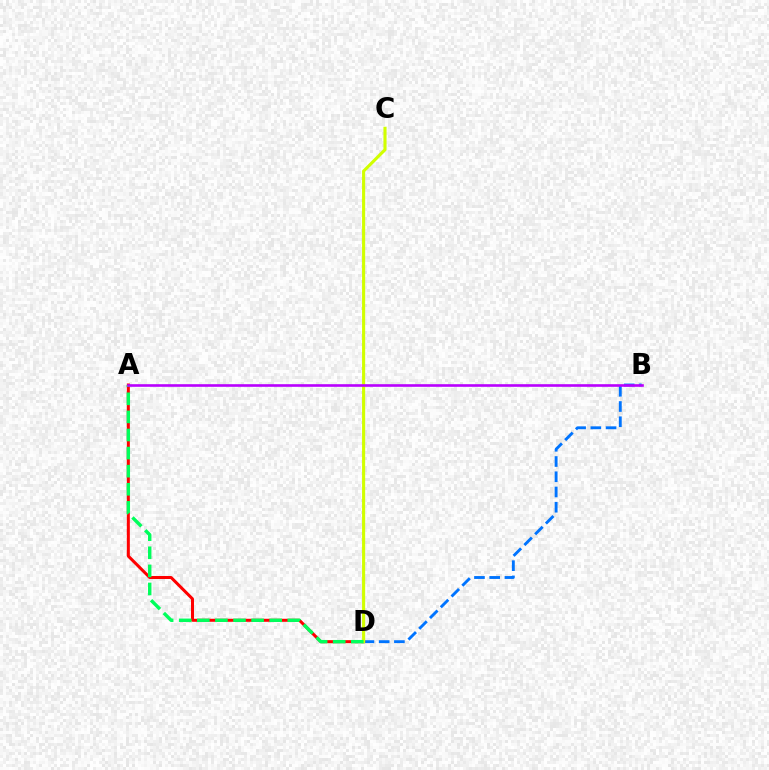{('B', 'D'): [{'color': '#0074ff', 'line_style': 'dashed', 'thickness': 2.07}], ('A', 'D'): [{'color': '#ff0000', 'line_style': 'solid', 'thickness': 2.17}, {'color': '#00ff5c', 'line_style': 'dashed', 'thickness': 2.46}], ('C', 'D'): [{'color': '#d1ff00', 'line_style': 'solid', 'thickness': 2.24}], ('A', 'B'): [{'color': '#b900ff', 'line_style': 'solid', 'thickness': 1.89}]}